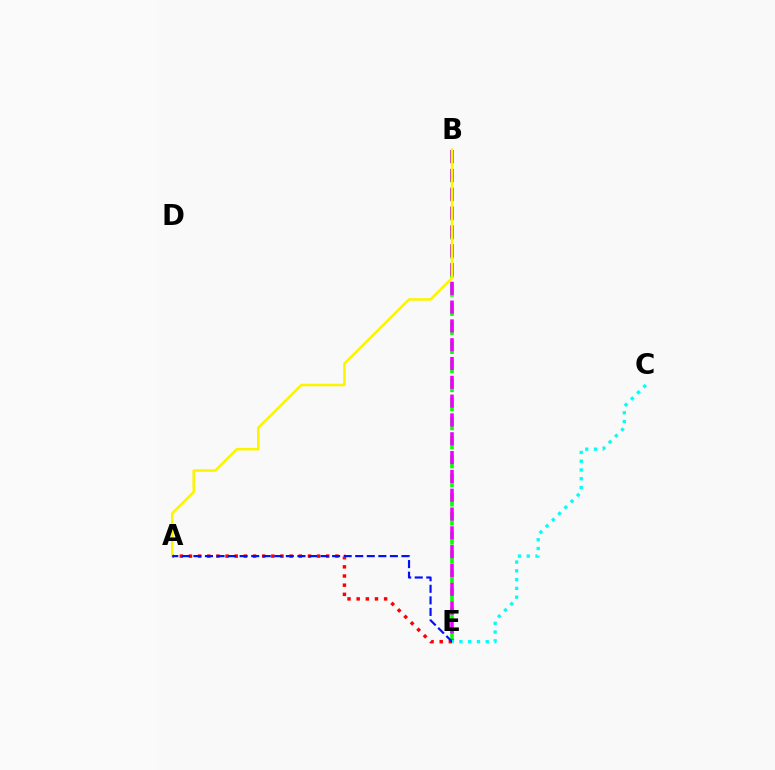{('B', 'E'): [{'color': '#08ff00', 'line_style': 'dashed', 'thickness': 2.59}, {'color': '#ee00ff', 'line_style': 'dashed', 'thickness': 2.56}], ('A', 'E'): [{'color': '#ff0000', 'line_style': 'dotted', 'thickness': 2.49}, {'color': '#0010ff', 'line_style': 'dashed', 'thickness': 1.57}], ('A', 'B'): [{'color': '#fcf500', 'line_style': 'solid', 'thickness': 1.84}], ('C', 'E'): [{'color': '#00fff6', 'line_style': 'dotted', 'thickness': 2.38}]}